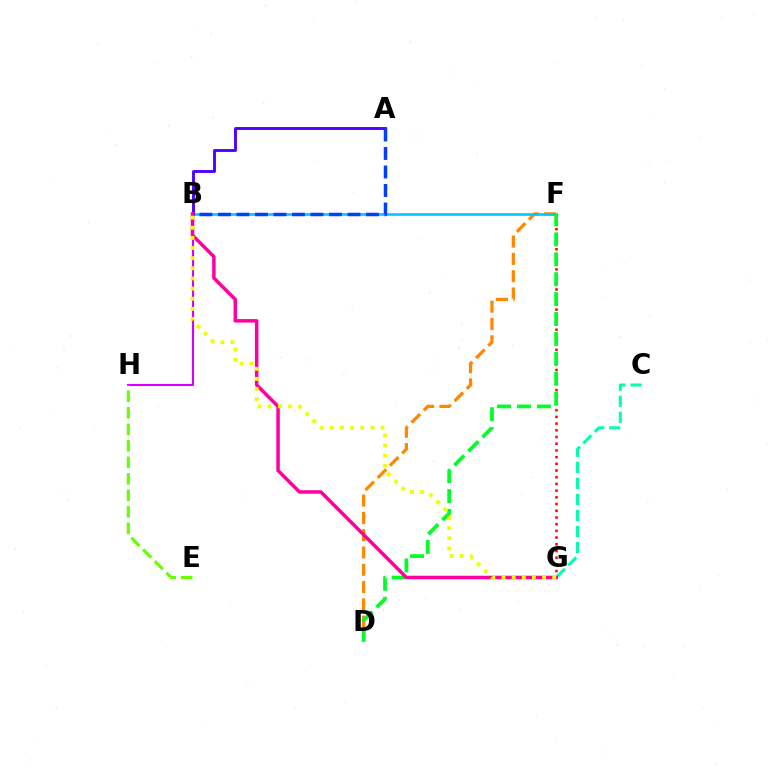{('F', 'G'): [{'color': '#ff0000', 'line_style': 'dotted', 'thickness': 1.82}], ('D', 'F'): [{'color': '#ff8800', 'line_style': 'dashed', 'thickness': 2.35}, {'color': '#00ff27', 'line_style': 'dashed', 'thickness': 2.71}], ('B', 'F'): [{'color': '#00c7ff', 'line_style': 'solid', 'thickness': 1.89}], ('B', 'H'): [{'color': '#d600ff', 'line_style': 'solid', 'thickness': 1.51}], ('C', 'G'): [{'color': '#00ffaf', 'line_style': 'dashed', 'thickness': 2.18}], ('A', 'B'): [{'color': '#4f00ff', 'line_style': 'solid', 'thickness': 2.08}, {'color': '#003fff', 'line_style': 'dashed', 'thickness': 2.51}], ('E', 'H'): [{'color': '#66ff00', 'line_style': 'dashed', 'thickness': 2.24}], ('B', 'G'): [{'color': '#ff00a0', 'line_style': 'solid', 'thickness': 2.51}, {'color': '#eeff00', 'line_style': 'dotted', 'thickness': 2.75}]}